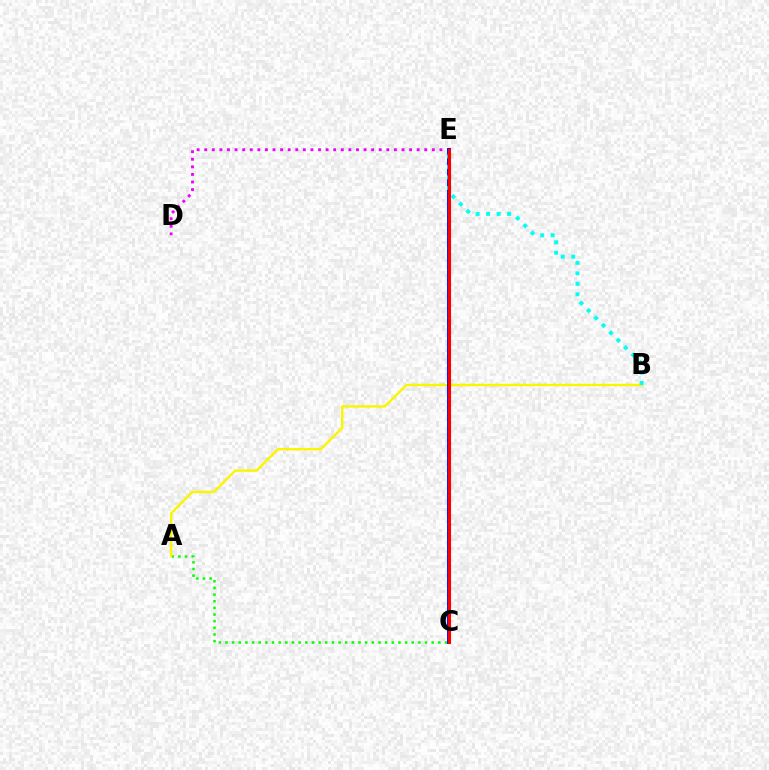{('A', 'C'): [{'color': '#08ff00', 'line_style': 'dotted', 'thickness': 1.81}], ('D', 'E'): [{'color': '#ee00ff', 'line_style': 'dotted', 'thickness': 2.06}], ('A', 'B'): [{'color': '#fcf500', 'line_style': 'solid', 'thickness': 1.75}], ('C', 'E'): [{'color': '#0010ff', 'line_style': 'solid', 'thickness': 2.81}, {'color': '#ff0000', 'line_style': 'solid', 'thickness': 2.24}], ('B', 'E'): [{'color': '#00fff6', 'line_style': 'dotted', 'thickness': 2.85}]}